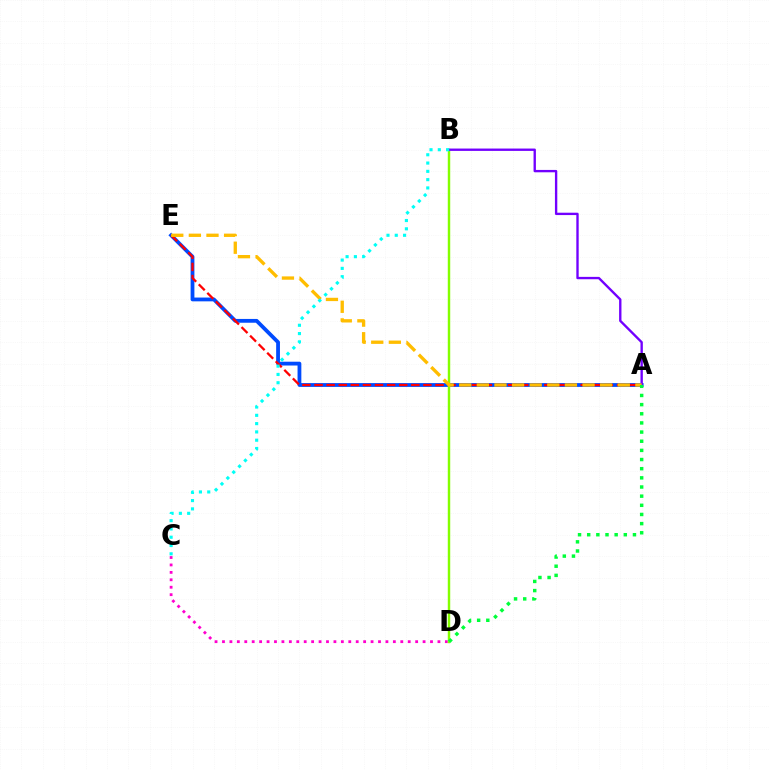{('A', 'E'): [{'color': '#004bff', 'line_style': 'solid', 'thickness': 2.73}, {'color': '#ff0000', 'line_style': 'dashed', 'thickness': 1.64}, {'color': '#ffbd00', 'line_style': 'dashed', 'thickness': 2.39}], ('C', 'D'): [{'color': '#ff00cf', 'line_style': 'dotted', 'thickness': 2.02}], ('B', 'D'): [{'color': '#84ff00', 'line_style': 'solid', 'thickness': 1.76}], ('A', 'B'): [{'color': '#7200ff', 'line_style': 'solid', 'thickness': 1.7}], ('B', 'C'): [{'color': '#00fff6', 'line_style': 'dotted', 'thickness': 2.25}], ('A', 'D'): [{'color': '#00ff39', 'line_style': 'dotted', 'thickness': 2.49}]}